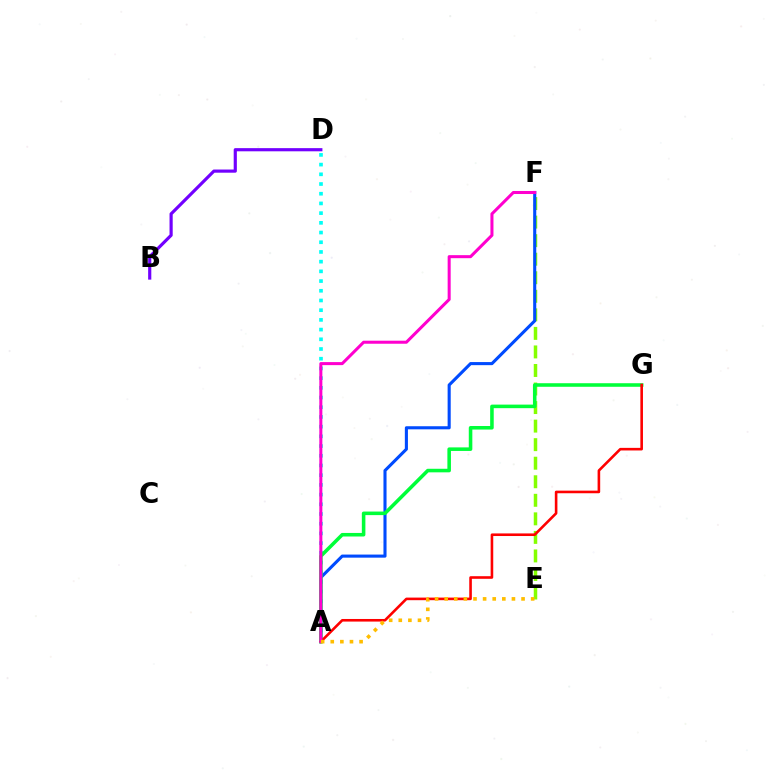{('E', 'F'): [{'color': '#84ff00', 'line_style': 'dashed', 'thickness': 2.52}], ('B', 'D'): [{'color': '#7200ff', 'line_style': 'solid', 'thickness': 2.28}], ('A', 'D'): [{'color': '#00fff6', 'line_style': 'dotted', 'thickness': 2.64}], ('A', 'F'): [{'color': '#004bff', 'line_style': 'solid', 'thickness': 2.22}, {'color': '#ff00cf', 'line_style': 'solid', 'thickness': 2.19}], ('A', 'G'): [{'color': '#00ff39', 'line_style': 'solid', 'thickness': 2.56}, {'color': '#ff0000', 'line_style': 'solid', 'thickness': 1.87}], ('A', 'E'): [{'color': '#ffbd00', 'line_style': 'dotted', 'thickness': 2.61}]}